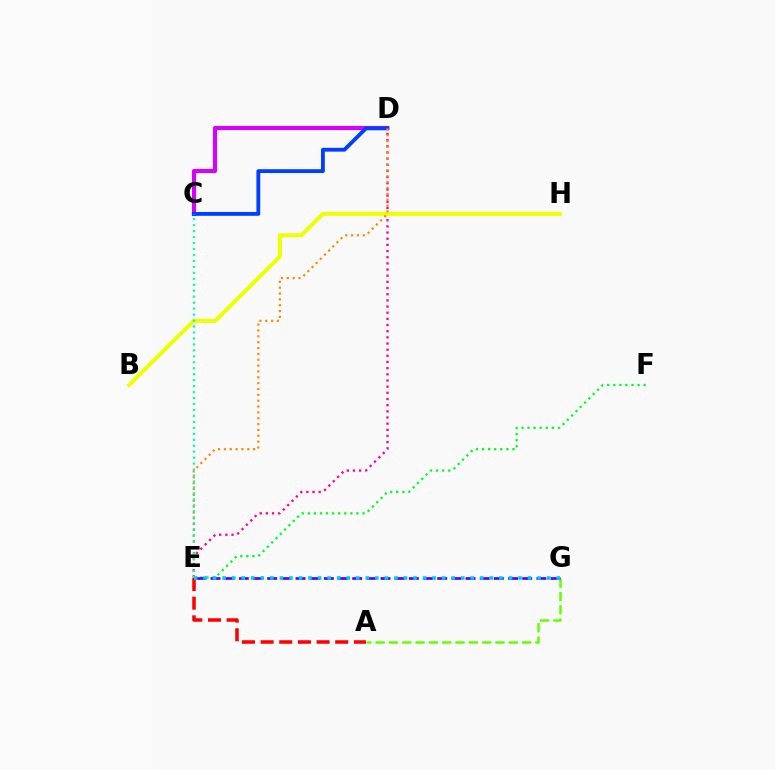{('C', 'D'): [{'color': '#d600ff', 'line_style': 'solid', 'thickness': 2.96}, {'color': '#003fff', 'line_style': 'solid', 'thickness': 2.76}], ('D', 'E'): [{'color': '#ff00a0', 'line_style': 'dotted', 'thickness': 1.67}, {'color': '#ff8800', 'line_style': 'dotted', 'thickness': 1.59}], ('B', 'H'): [{'color': '#eeff00', 'line_style': 'solid', 'thickness': 2.88}], ('A', 'G'): [{'color': '#66ff00', 'line_style': 'dashed', 'thickness': 1.81}], ('A', 'E'): [{'color': '#ff0000', 'line_style': 'dashed', 'thickness': 2.53}], ('E', 'F'): [{'color': '#00ff27', 'line_style': 'dotted', 'thickness': 1.65}], ('E', 'G'): [{'color': '#4f00ff', 'line_style': 'dashed', 'thickness': 1.92}, {'color': '#00c7ff', 'line_style': 'dotted', 'thickness': 2.59}], ('C', 'E'): [{'color': '#00ffaf', 'line_style': 'dotted', 'thickness': 1.62}]}